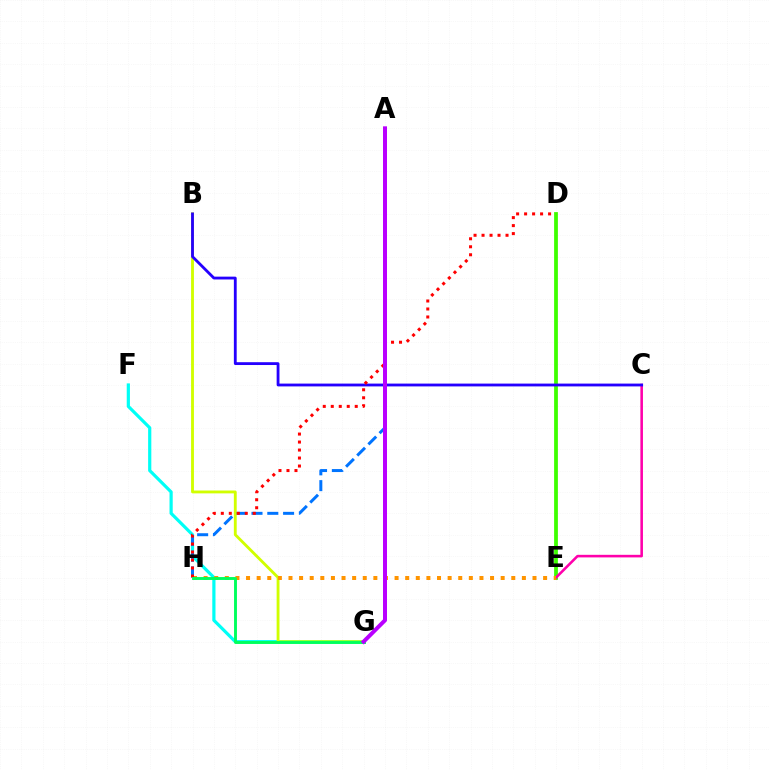{('D', 'E'): [{'color': '#3dff00', 'line_style': 'solid', 'thickness': 2.72}], ('F', 'G'): [{'color': '#00fff6', 'line_style': 'solid', 'thickness': 2.3}], ('A', 'H'): [{'color': '#0074ff', 'line_style': 'dashed', 'thickness': 2.15}], ('C', 'E'): [{'color': '#ff00ac', 'line_style': 'solid', 'thickness': 1.86}], ('B', 'G'): [{'color': '#d1ff00', 'line_style': 'solid', 'thickness': 2.05}], ('E', 'H'): [{'color': '#ff9400', 'line_style': 'dotted', 'thickness': 2.88}], ('B', 'C'): [{'color': '#2500ff', 'line_style': 'solid', 'thickness': 2.03}], ('D', 'H'): [{'color': '#ff0000', 'line_style': 'dotted', 'thickness': 2.17}], ('G', 'H'): [{'color': '#00ff5c', 'line_style': 'solid', 'thickness': 2.09}], ('A', 'G'): [{'color': '#b900ff', 'line_style': 'solid', 'thickness': 2.88}]}